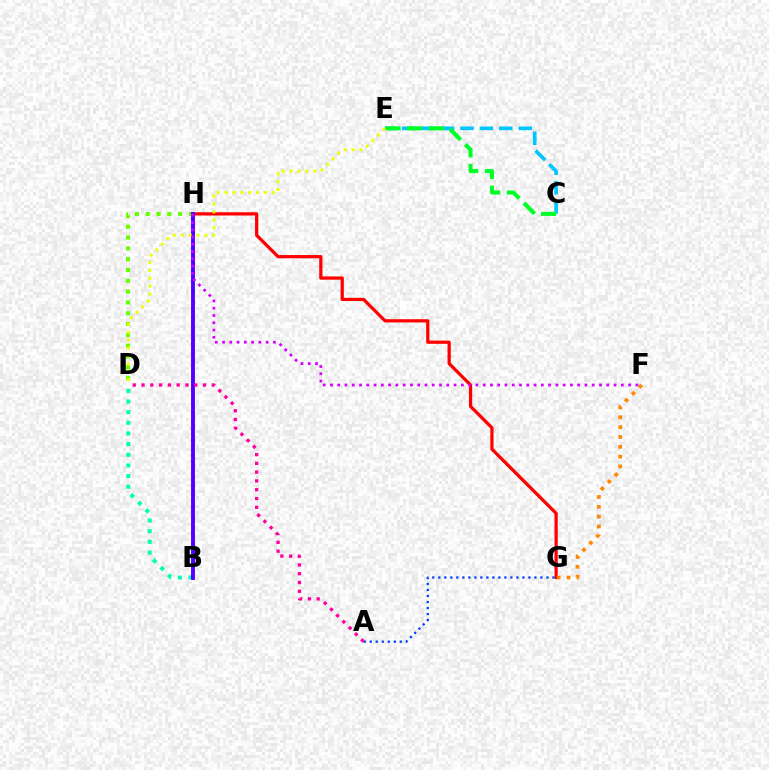{('D', 'H'): [{'color': '#66ff00', 'line_style': 'dotted', 'thickness': 2.94}], ('B', 'D'): [{'color': '#00ffaf', 'line_style': 'dotted', 'thickness': 2.89}], ('G', 'H'): [{'color': '#ff0000', 'line_style': 'solid', 'thickness': 2.33}], ('C', 'E'): [{'color': '#00c7ff', 'line_style': 'dashed', 'thickness': 2.64}, {'color': '#00ff27', 'line_style': 'dashed', 'thickness': 2.93}], ('A', 'G'): [{'color': '#003fff', 'line_style': 'dotted', 'thickness': 1.63}], ('B', 'H'): [{'color': '#4f00ff', 'line_style': 'solid', 'thickness': 2.8}], ('D', 'E'): [{'color': '#eeff00', 'line_style': 'dotted', 'thickness': 2.14}], ('F', 'G'): [{'color': '#ff8800', 'line_style': 'dotted', 'thickness': 2.67}], ('F', 'H'): [{'color': '#d600ff', 'line_style': 'dotted', 'thickness': 1.98}], ('A', 'D'): [{'color': '#ff00a0', 'line_style': 'dotted', 'thickness': 2.39}]}